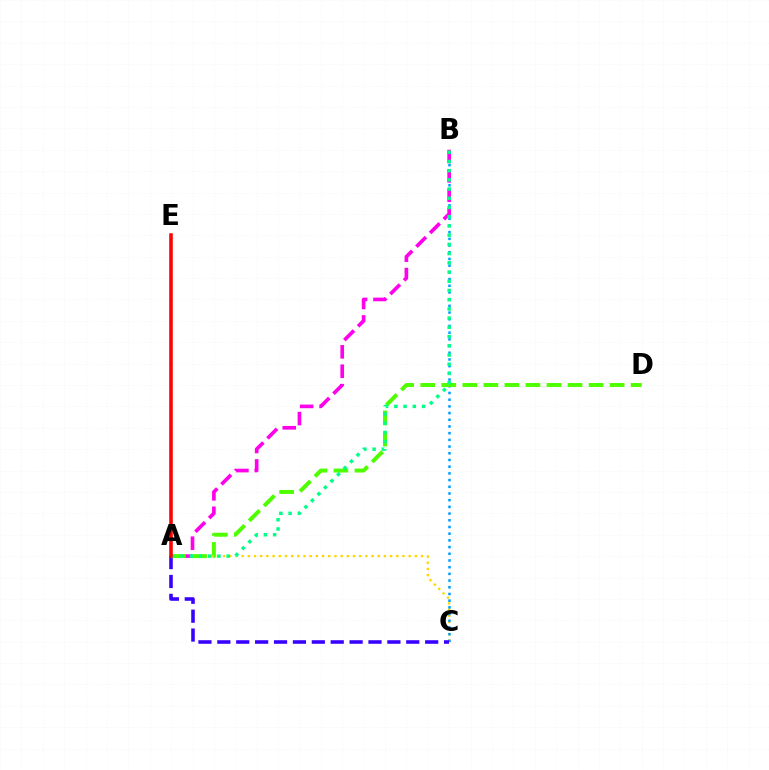{('A', 'C'): [{'color': '#ffd500', 'line_style': 'dotted', 'thickness': 1.68}, {'color': '#3700ff', 'line_style': 'dashed', 'thickness': 2.57}], ('B', 'C'): [{'color': '#009eff', 'line_style': 'dotted', 'thickness': 1.82}], ('A', 'B'): [{'color': '#ff00ed', 'line_style': 'dashed', 'thickness': 2.64}, {'color': '#00ff86', 'line_style': 'dotted', 'thickness': 2.5}], ('A', 'D'): [{'color': '#4fff00', 'line_style': 'dashed', 'thickness': 2.86}], ('A', 'E'): [{'color': '#ff0000', 'line_style': 'solid', 'thickness': 2.56}]}